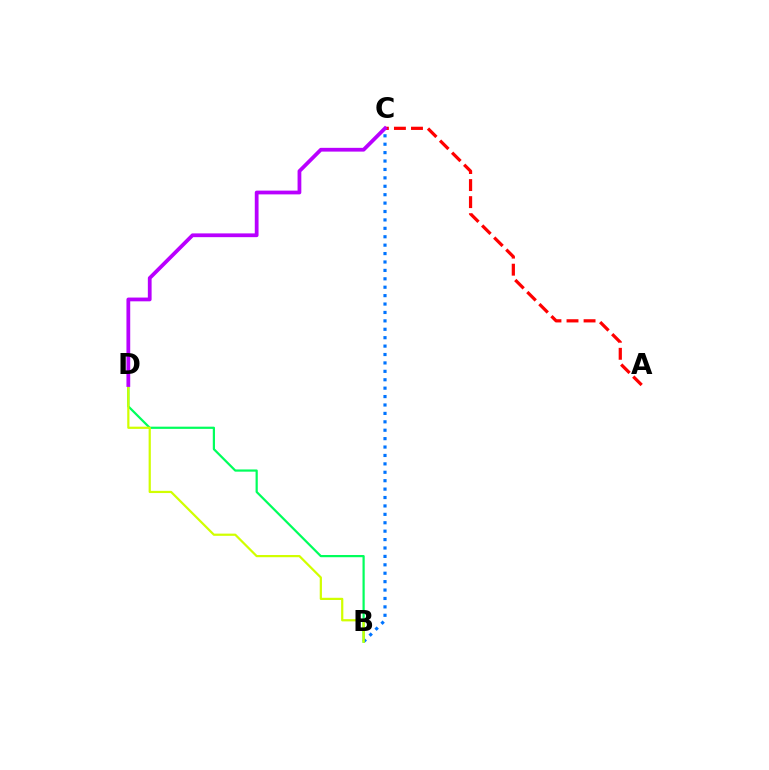{('B', 'C'): [{'color': '#0074ff', 'line_style': 'dotted', 'thickness': 2.29}], ('B', 'D'): [{'color': '#00ff5c', 'line_style': 'solid', 'thickness': 1.59}, {'color': '#d1ff00', 'line_style': 'solid', 'thickness': 1.6}], ('A', 'C'): [{'color': '#ff0000', 'line_style': 'dashed', 'thickness': 2.32}], ('C', 'D'): [{'color': '#b900ff', 'line_style': 'solid', 'thickness': 2.71}]}